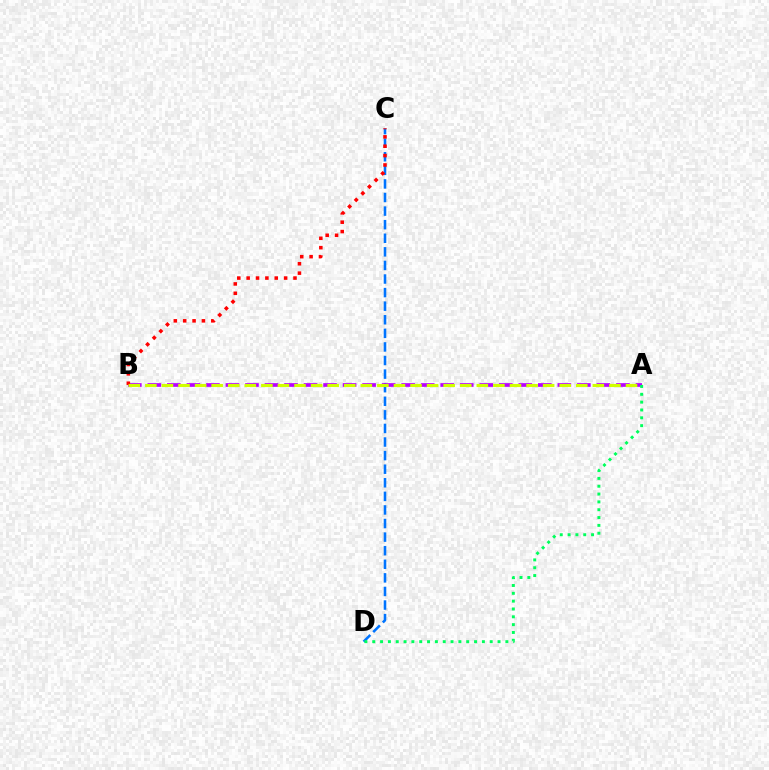{('C', 'D'): [{'color': '#0074ff', 'line_style': 'dashed', 'thickness': 1.85}], ('A', 'B'): [{'color': '#b900ff', 'line_style': 'dashed', 'thickness': 2.65}, {'color': '#d1ff00', 'line_style': 'dashed', 'thickness': 2.25}], ('B', 'C'): [{'color': '#ff0000', 'line_style': 'dotted', 'thickness': 2.55}], ('A', 'D'): [{'color': '#00ff5c', 'line_style': 'dotted', 'thickness': 2.13}]}